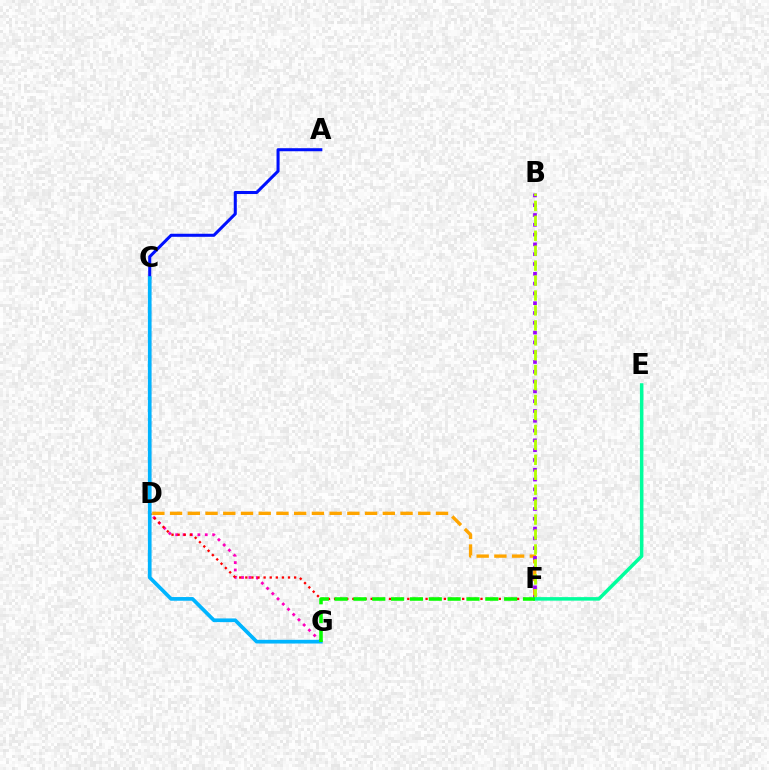{('D', 'F'): [{'color': '#ffa500', 'line_style': 'dashed', 'thickness': 2.41}, {'color': '#ff0000', 'line_style': 'dotted', 'thickness': 1.66}], ('A', 'C'): [{'color': '#0010ff', 'line_style': 'solid', 'thickness': 2.19}], ('C', 'G'): [{'color': '#ff00bd', 'line_style': 'dotted', 'thickness': 2.01}, {'color': '#00b5ff', 'line_style': 'solid', 'thickness': 2.67}], ('B', 'F'): [{'color': '#9b00ff', 'line_style': 'dotted', 'thickness': 2.66}, {'color': '#b3ff00', 'line_style': 'dashed', 'thickness': 2.03}], ('E', 'F'): [{'color': '#00ff9d', 'line_style': 'solid', 'thickness': 2.53}], ('F', 'G'): [{'color': '#08ff00', 'line_style': 'dashed', 'thickness': 2.56}]}